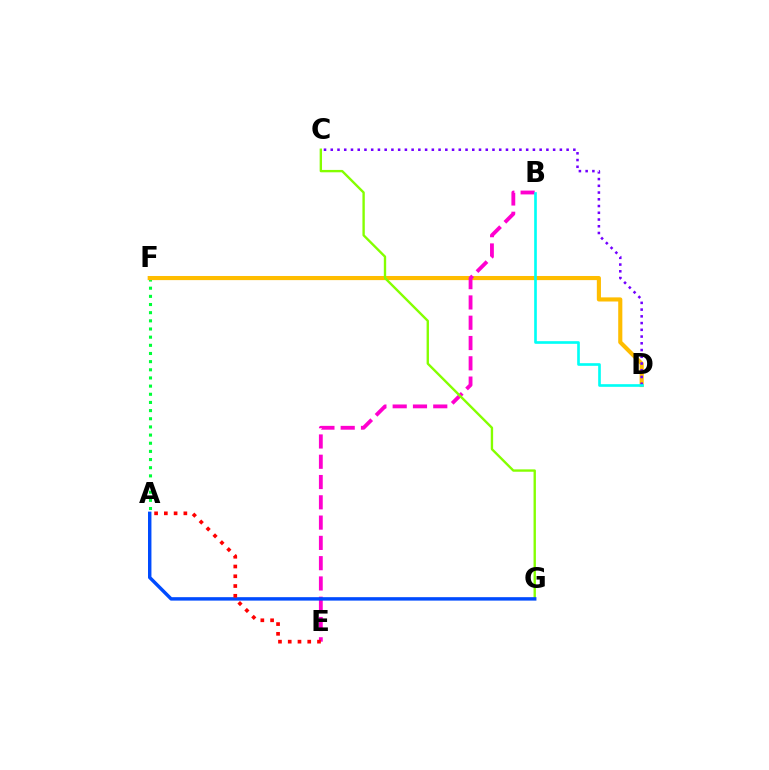{('A', 'F'): [{'color': '#00ff39', 'line_style': 'dotted', 'thickness': 2.22}], ('D', 'F'): [{'color': '#ffbd00', 'line_style': 'solid', 'thickness': 2.97}], ('C', 'D'): [{'color': '#7200ff', 'line_style': 'dotted', 'thickness': 1.83}], ('B', 'E'): [{'color': '#ff00cf', 'line_style': 'dashed', 'thickness': 2.76}], ('B', 'D'): [{'color': '#00fff6', 'line_style': 'solid', 'thickness': 1.91}], ('C', 'G'): [{'color': '#84ff00', 'line_style': 'solid', 'thickness': 1.71}], ('A', 'G'): [{'color': '#004bff', 'line_style': 'solid', 'thickness': 2.47}], ('A', 'E'): [{'color': '#ff0000', 'line_style': 'dotted', 'thickness': 2.65}]}